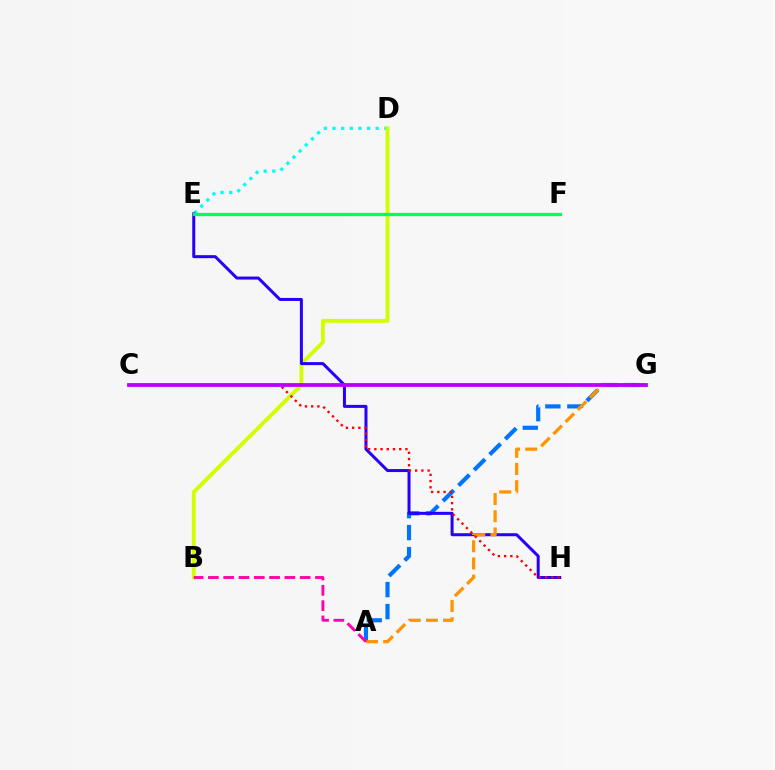{('E', 'F'): [{'color': '#3dff00', 'line_style': 'dashed', 'thickness': 2.01}, {'color': '#00ff5c', 'line_style': 'solid', 'thickness': 2.37}], ('D', 'E'): [{'color': '#00fff6', 'line_style': 'dotted', 'thickness': 2.35}], ('A', 'G'): [{'color': '#0074ff', 'line_style': 'dashed', 'thickness': 2.99}, {'color': '#ff9400', 'line_style': 'dashed', 'thickness': 2.34}], ('B', 'D'): [{'color': '#d1ff00', 'line_style': 'solid', 'thickness': 2.76}], ('E', 'H'): [{'color': '#2500ff', 'line_style': 'solid', 'thickness': 2.16}], ('C', 'H'): [{'color': '#ff0000', 'line_style': 'dotted', 'thickness': 1.69}], ('C', 'G'): [{'color': '#b900ff', 'line_style': 'solid', 'thickness': 2.73}], ('A', 'B'): [{'color': '#ff00ac', 'line_style': 'dashed', 'thickness': 2.08}]}